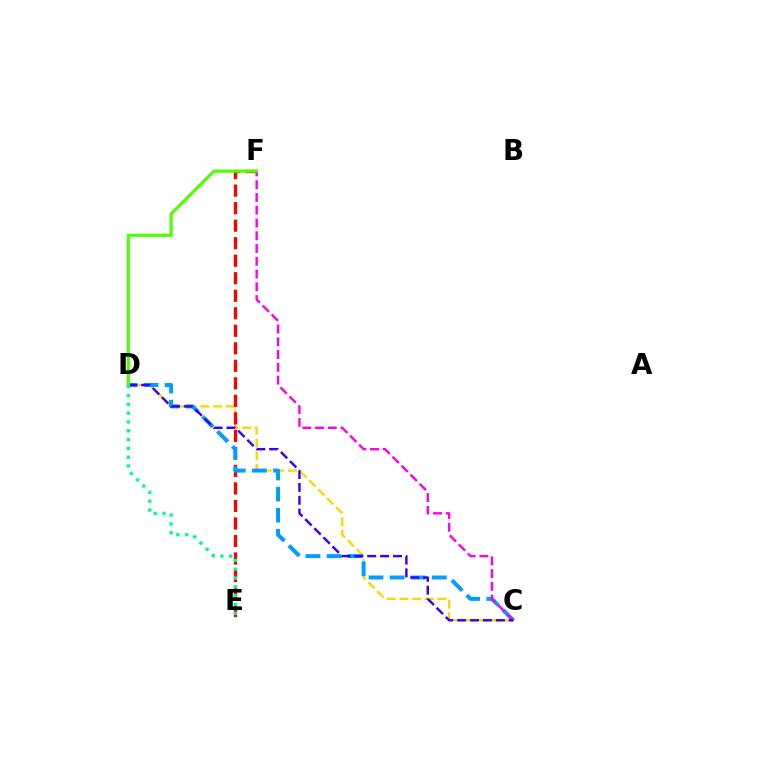{('C', 'D'): [{'color': '#ffd500', 'line_style': 'dashed', 'thickness': 1.72}, {'color': '#009eff', 'line_style': 'dashed', 'thickness': 2.87}, {'color': '#3700ff', 'line_style': 'dashed', 'thickness': 1.75}], ('E', 'F'): [{'color': '#ff0000', 'line_style': 'dashed', 'thickness': 2.38}], ('C', 'F'): [{'color': '#ff00ed', 'line_style': 'dashed', 'thickness': 1.73}], ('D', 'F'): [{'color': '#4fff00', 'line_style': 'solid', 'thickness': 2.29}], ('D', 'E'): [{'color': '#00ff86', 'line_style': 'dotted', 'thickness': 2.39}]}